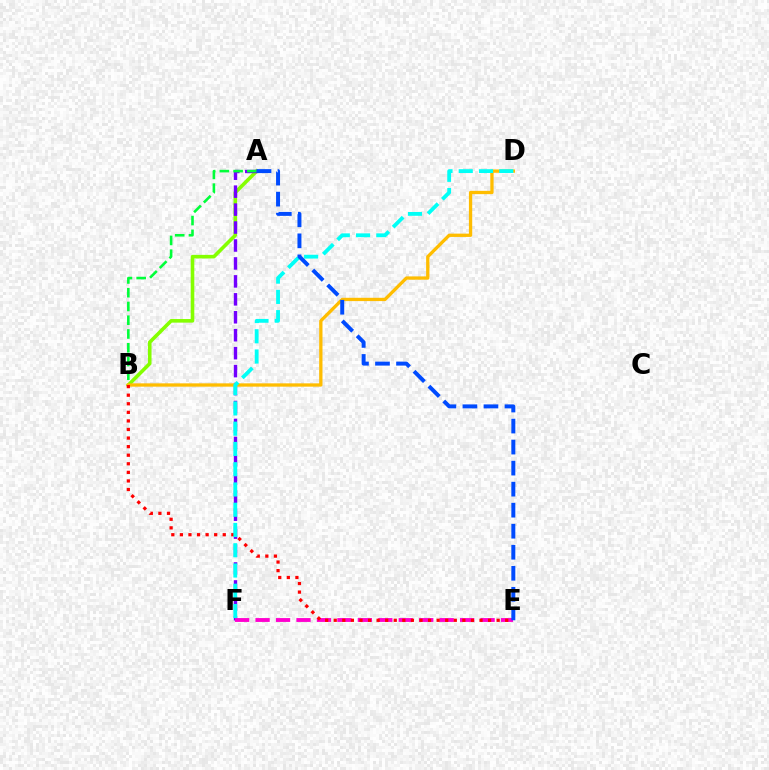{('A', 'B'): [{'color': '#84ff00', 'line_style': 'solid', 'thickness': 2.59}, {'color': '#00ff39', 'line_style': 'dashed', 'thickness': 1.87}], ('A', 'F'): [{'color': '#7200ff', 'line_style': 'dashed', 'thickness': 2.44}], ('B', 'D'): [{'color': '#ffbd00', 'line_style': 'solid', 'thickness': 2.38}], ('E', 'F'): [{'color': '#ff00cf', 'line_style': 'dashed', 'thickness': 2.78}], ('B', 'E'): [{'color': '#ff0000', 'line_style': 'dotted', 'thickness': 2.33}], ('D', 'F'): [{'color': '#00fff6', 'line_style': 'dashed', 'thickness': 2.75}], ('A', 'E'): [{'color': '#004bff', 'line_style': 'dashed', 'thickness': 2.86}]}